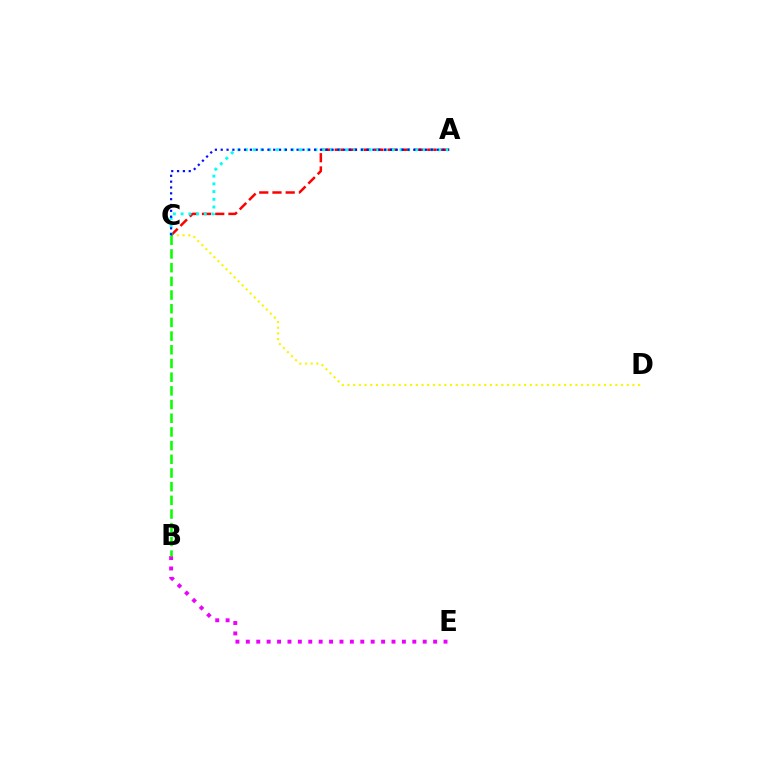{('C', 'D'): [{'color': '#fcf500', 'line_style': 'dotted', 'thickness': 1.55}], ('A', 'C'): [{'color': '#ff0000', 'line_style': 'dashed', 'thickness': 1.8}, {'color': '#00fff6', 'line_style': 'dotted', 'thickness': 2.1}, {'color': '#0010ff', 'line_style': 'dotted', 'thickness': 1.59}], ('B', 'E'): [{'color': '#ee00ff', 'line_style': 'dotted', 'thickness': 2.83}], ('B', 'C'): [{'color': '#08ff00', 'line_style': 'dashed', 'thickness': 1.86}]}